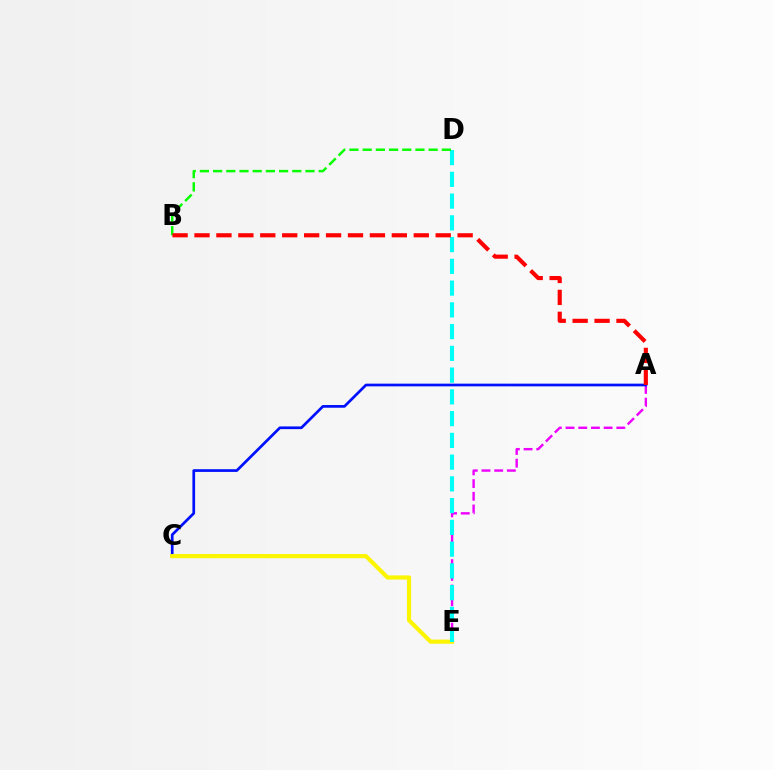{('A', 'E'): [{'color': '#ee00ff', 'line_style': 'dashed', 'thickness': 1.72}], ('A', 'C'): [{'color': '#0010ff', 'line_style': 'solid', 'thickness': 1.95}], ('C', 'E'): [{'color': '#fcf500', 'line_style': 'solid', 'thickness': 2.99}], ('D', 'E'): [{'color': '#00fff6', 'line_style': 'dashed', 'thickness': 2.96}], ('B', 'D'): [{'color': '#08ff00', 'line_style': 'dashed', 'thickness': 1.79}], ('A', 'B'): [{'color': '#ff0000', 'line_style': 'dashed', 'thickness': 2.98}]}